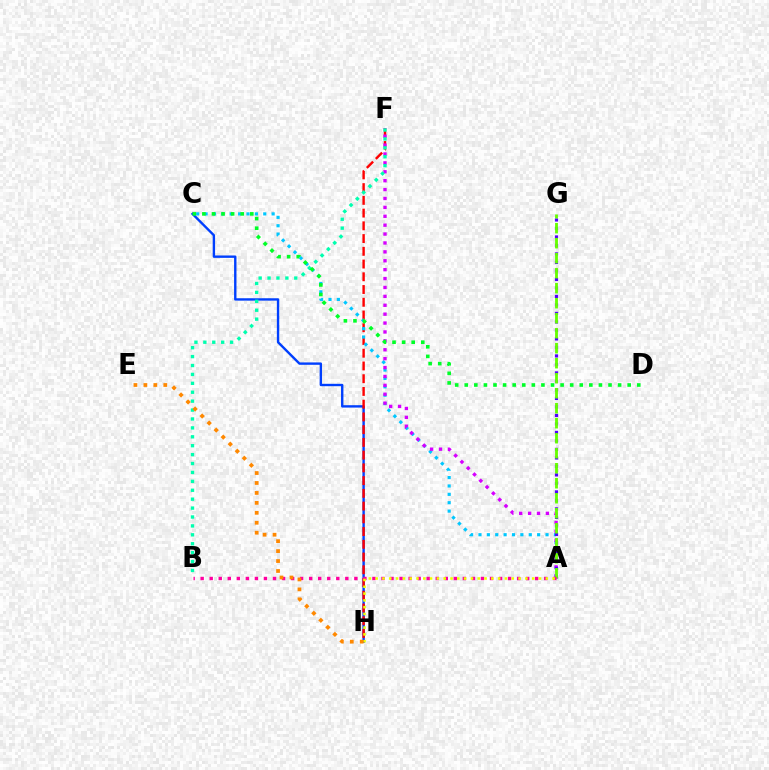{('C', 'H'): [{'color': '#003fff', 'line_style': 'solid', 'thickness': 1.71}], ('F', 'H'): [{'color': '#ff0000', 'line_style': 'dashed', 'thickness': 1.73}], ('A', 'C'): [{'color': '#00c7ff', 'line_style': 'dotted', 'thickness': 2.28}], ('A', 'F'): [{'color': '#d600ff', 'line_style': 'dotted', 'thickness': 2.42}], ('A', 'G'): [{'color': '#4f00ff', 'line_style': 'dotted', 'thickness': 2.31}, {'color': '#66ff00', 'line_style': 'dashed', 'thickness': 2.04}], ('A', 'B'): [{'color': '#ff00a0', 'line_style': 'dotted', 'thickness': 2.46}], ('B', 'F'): [{'color': '#00ffaf', 'line_style': 'dotted', 'thickness': 2.42}], ('A', 'H'): [{'color': '#eeff00', 'line_style': 'dotted', 'thickness': 1.85}], ('E', 'H'): [{'color': '#ff8800', 'line_style': 'dotted', 'thickness': 2.7}], ('C', 'D'): [{'color': '#00ff27', 'line_style': 'dotted', 'thickness': 2.6}]}